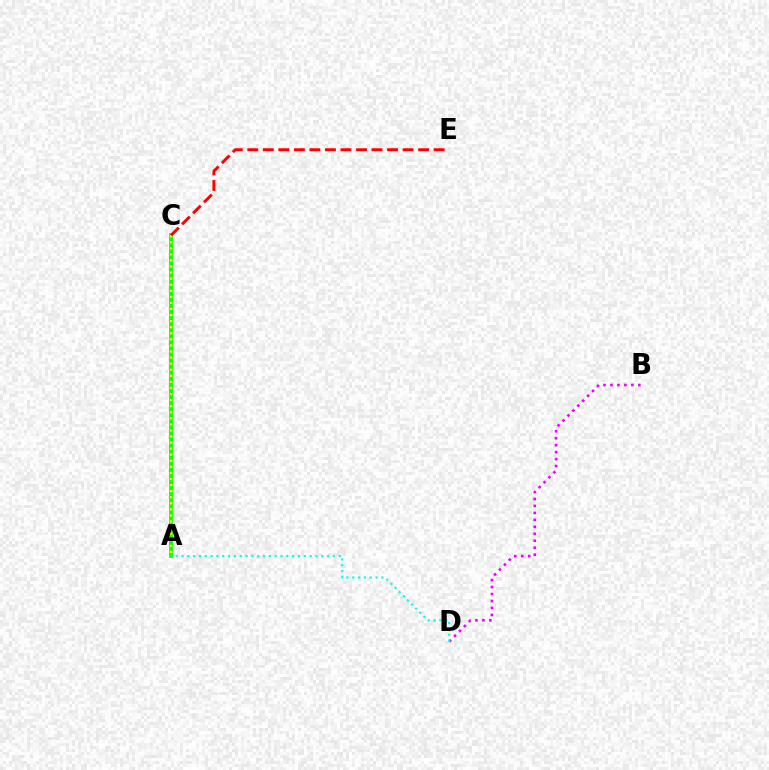{('B', 'D'): [{'color': '#ee00ff', 'line_style': 'dotted', 'thickness': 1.89}], ('A', 'C'): [{'color': '#0010ff', 'line_style': 'dashed', 'thickness': 1.56}, {'color': '#08ff00', 'line_style': 'solid', 'thickness': 2.7}, {'color': '#fcf500', 'line_style': 'dotted', 'thickness': 1.65}], ('A', 'D'): [{'color': '#00fff6', 'line_style': 'dotted', 'thickness': 1.58}], ('C', 'E'): [{'color': '#ff0000', 'line_style': 'dashed', 'thickness': 2.11}]}